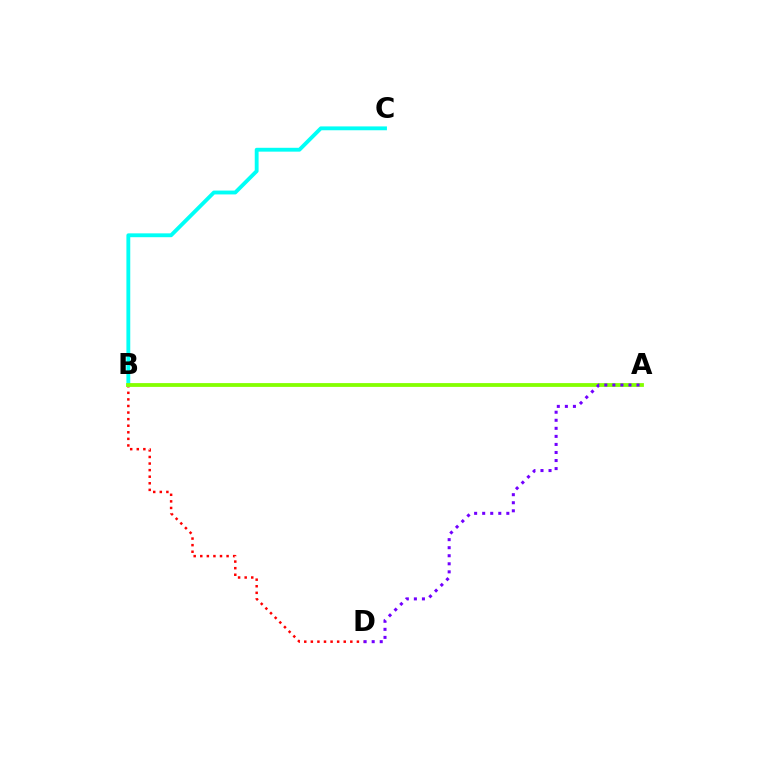{('B', 'D'): [{'color': '#ff0000', 'line_style': 'dotted', 'thickness': 1.79}], ('B', 'C'): [{'color': '#00fff6', 'line_style': 'solid', 'thickness': 2.77}], ('A', 'B'): [{'color': '#84ff00', 'line_style': 'solid', 'thickness': 2.74}], ('A', 'D'): [{'color': '#7200ff', 'line_style': 'dotted', 'thickness': 2.19}]}